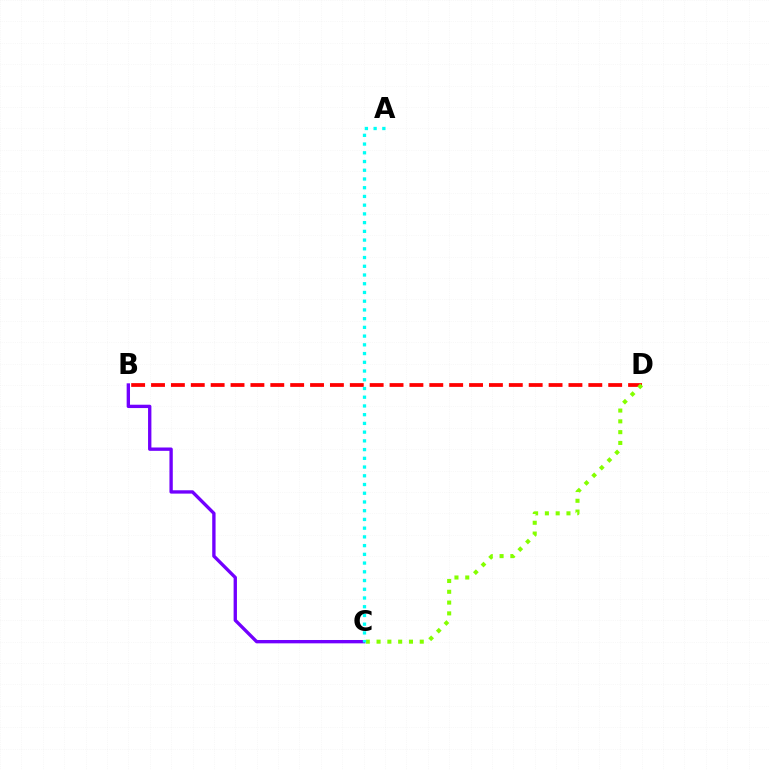{('B', 'D'): [{'color': '#ff0000', 'line_style': 'dashed', 'thickness': 2.7}], ('C', 'D'): [{'color': '#84ff00', 'line_style': 'dotted', 'thickness': 2.93}], ('B', 'C'): [{'color': '#7200ff', 'line_style': 'solid', 'thickness': 2.41}], ('A', 'C'): [{'color': '#00fff6', 'line_style': 'dotted', 'thickness': 2.37}]}